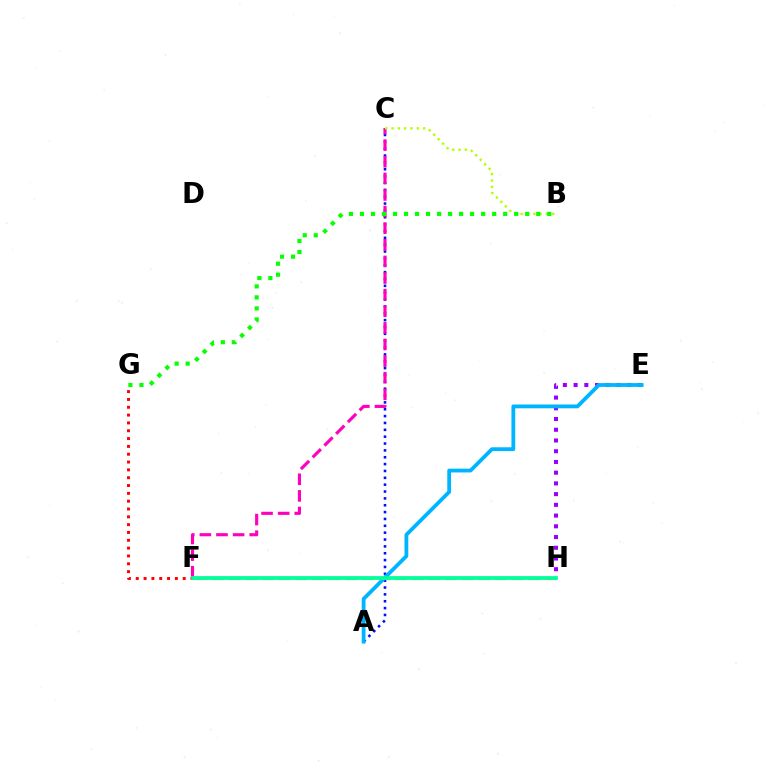{('A', 'C'): [{'color': '#0010ff', 'line_style': 'dotted', 'thickness': 1.86}], ('E', 'H'): [{'color': '#9b00ff', 'line_style': 'dotted', 'thickness': 2.91}], ('A', 'E'): [{'color': '#00b5ff', 'line_style': 'solid', 'thickness': 2.73}], ('C', 'F'): [{'color': '#ff00bd', 'line_style': 'dashed', 'thickness': 2.26}], ('B', 'C'): [{'color': '#b3ff00', 'line_style': 'dotted', 'thickness': 1.72}], ('B', 'G'): [{'color': '#08ff00', 'line_style': 'dotted', 'thickness': 2.99}], ('F', 'G'): [{'color': '#ff0000', 'line_style': 'dotted', 'thickness': 2.13}], ('F', 'H'): [{'color': '#ffa500', 'line_style': 'dashed', 'thickness': 2.26}, {'color': '#00ff9d', 'line_style': 'solid', 'thickness': 2.7}]}